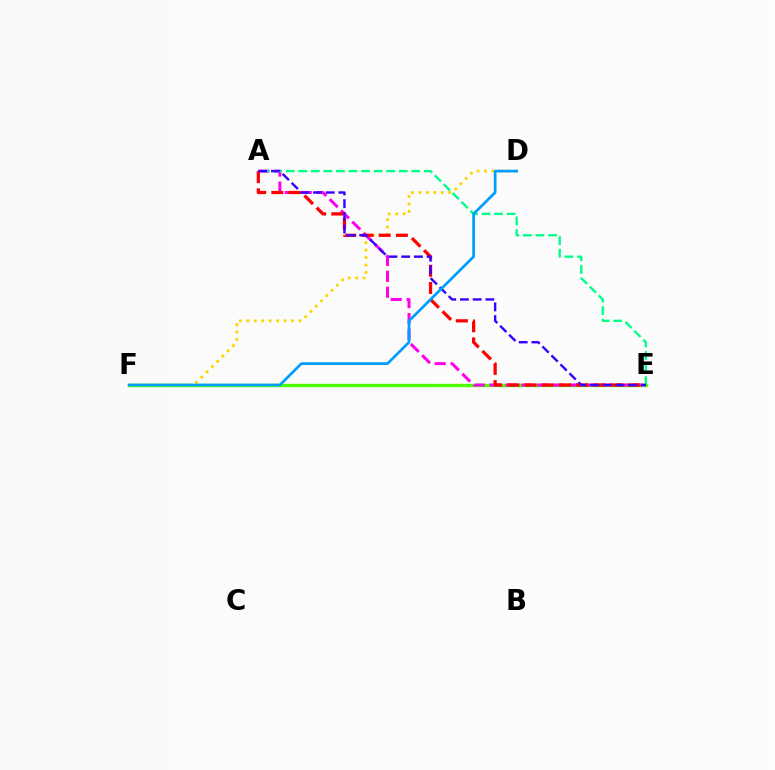{('D', 'F'): [{'color': '#ffd500', 'line_style': 'dotted', 'thickness': 2.02}, {'color': '#009eff', 'line_style': 'solid', 'thickness': 1.96}], ('E', 'F'): [{'color': '#4fff00', 'line_style': 'solid', 'thickness': 2.41}], ('A', 'E'): [{'color': '#ff00ed', 'line_style': 'dashed', 'thickness': 2.16}, {'color': '#00ff86', 'line_style': 'dashed', 'thickness': 1.71}, {'color': '#ff0000', 'line_style': 'dashed', 'thickness': 2.34}, {'color': '#3700ff', 'line_style': 'dashed', 'thickness': 1.73}]}